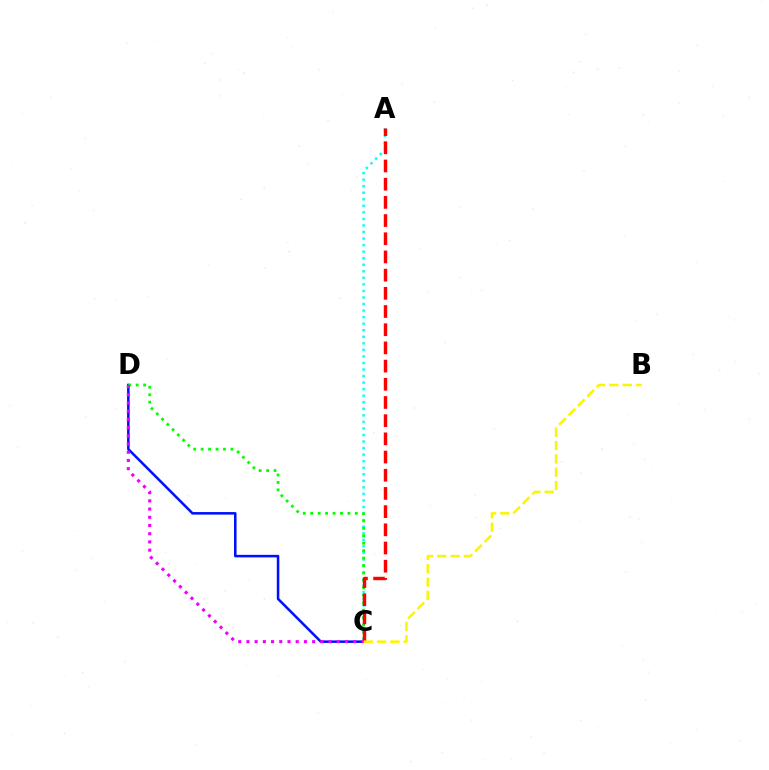{('A', 'C'): [{'color': '#00fff6', 'line_style': 'dotted', 'thickness': 1.78}, {'color': '#ff0000', 'line_style': 'dashed', 'thickness': 2.47}], ('C', 'D'): [{'color': '#0010ff', 'line_style': 'solid', 'thickness': 1.83}, {'color': '#08ff00', 'line_style': 'dotted', 'thickness': 2.02}, {'color': '#ee00ff', 'line_style': 'dotted', 'thickness': 2.23}], ('B', 'C'): [{'color': '#fcf500', 'line_style': 'dashed', 'thickness': 1.81}]}